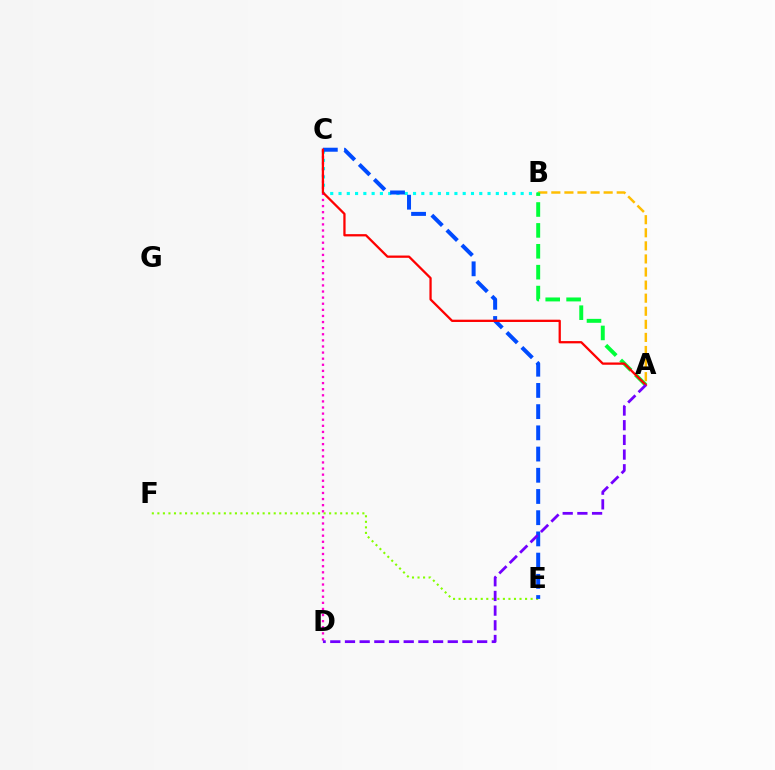{('B', 'C'): [{'color': '#00fff6', 'line_style': 'dotted', 'thickness': 2.25}], ('A', 'B'): [{'color': '#ffbd00', 'line_style': 'dashed', 'thickness': 1.78}, {'color': '#00ff39', 'line_style': 'dashed', 'thickness': 2.84}], ('E', 'F'): [{'color': '#84ff00', 'line_style': 'dotted', 'thickness': 1.51}], ('C', 'D'): [{'color': '#ff00cf', 'line_style': 'dotted', 'thickness': 1.66}], ('C', 'E'): [{'color': '#004bff', 'line_style': 'dashed', 'thickness': 2.88}], ('A', 'C'): [{'color': '#ff0000', 'line_style': 'solid', 'thickness': 1.64}], ('A', 'D'): [{'color': '#7200ff', 'line_style': 'dashed', 'thickness': 1.99}]}